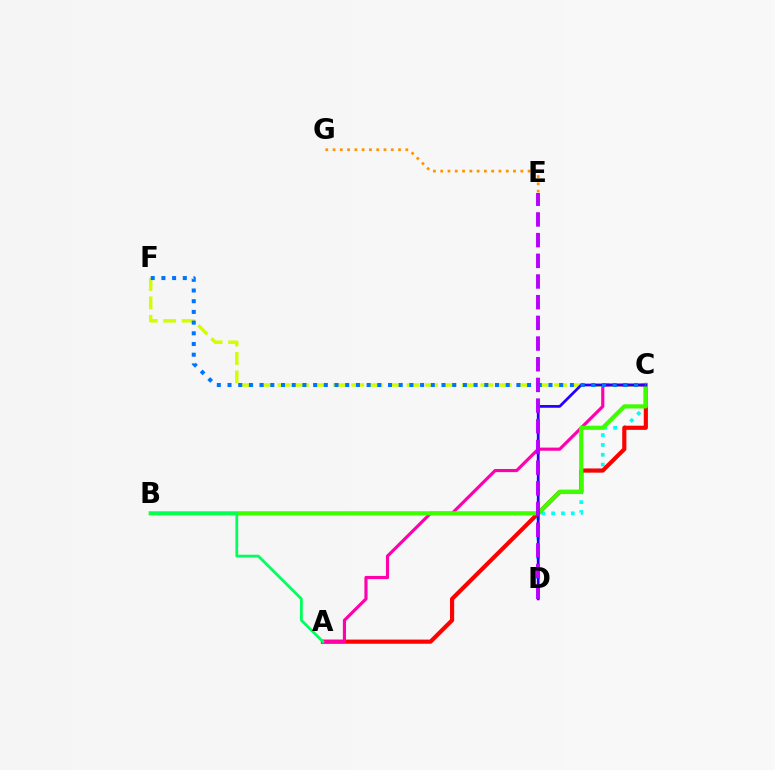{('C', 'D'): [{'color': '#00fff6', 'line_style': 'dotted', 'thickness': 2.67}, {'color': '#2500ff', 'line_style': 'solid', 'thickness': 1.96}], ('A', 'C'): [{'color': '#ff0000', 'line_style': 'solid', 'thickness': 2.99}, {'color': '#ff00ac', 'line_style': 'solid', 'thickness': 2.27}], ('C', 'F'): [{'color': '#d1ff00', 'line_style': 'dashed', 'thickness': 2.5}, {'color': '#0074ff', 'line_style': 'dotted', 'thickness': 2.91}], ('B', 'C'): [{'color': '#3dff00', 'line_style': 'solid', 'thickness': 3.0}], ('E', 'G'): [{'color': '#ff9400', 'line_style': 'dotted', 'thickness': 1.98}], ('A', 'B'): [{'color': '#00ff5c', 'line_style': 'solid', 'thickness': 1.99}], ('D', 'E'): [{'color': '#b900ff', 'line_style': 'dashed', 'thickness': 2.81}]}